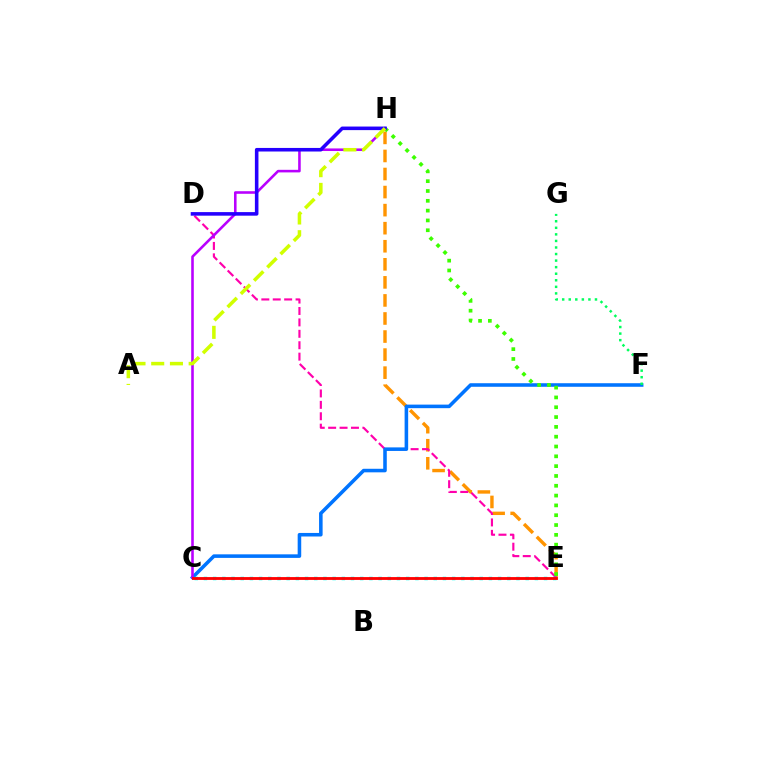{('E', 'H'): [{'color': '#ff9400', 'line_style': 'dashed', 'thickness': 2.45}, {'color': '#3dff00', 'line_style': 'dotted', 'thickness': 2.67}], ('D', 'E'): [{'color': '#ff00ac', 'line_style': 'dashed', 'thickness': 1.55}], ('C', 'F'): [{'color': '#0074ff', 'line_style': 'solid', 'thickness': 2.56}], ('C', 'E'): [{'color': '#00fff6', 'line_style': 'dotted', 'thickness': 2.5}, {'color': '#ff0000', 'line_style': 'solid', 'thickness': 2.04}], ('F', 'G'): [{'color': '#00ff5c', 'line_style': 'dotted', 'thickness': 1.78}], ('C', 'H'): [{'color': '#b900ff', 'line_style': 'solid', 'thickness': 1.86}], ('D', 'H'): [{'color': '#2500ff', 'line_style': 'solid', 'thickness': 2.57}], ('A', 'H'): [{'color': '#d1ff00', 'line_style': 'dashed', 'thickness': 2.54}]}